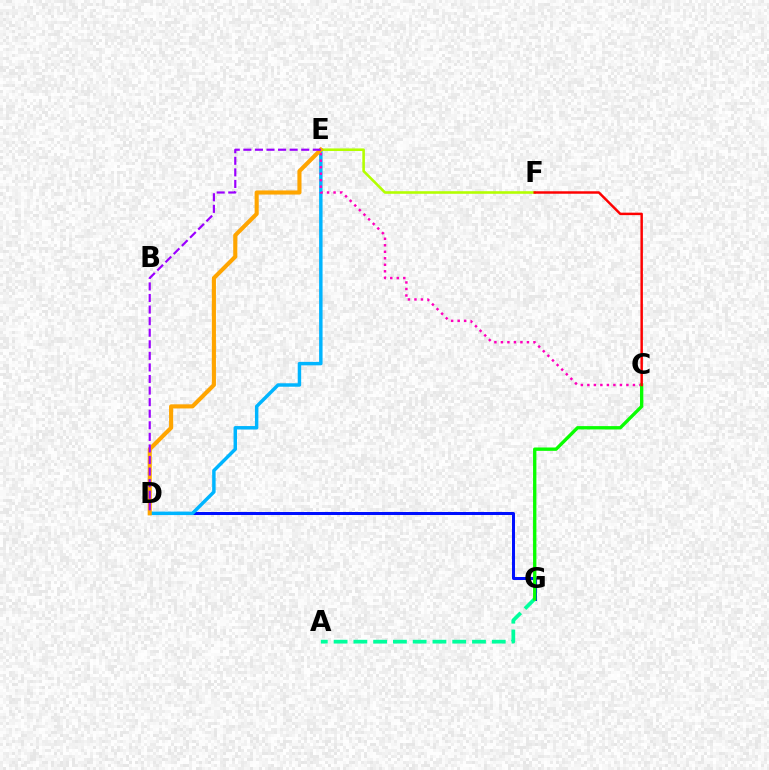{('D', 'G'): [{'color': '#0010ff', 'line_style': 'solid', 'thickness': 2.17}], ('D', 'E'): [{'color': '#00b5ff', 'line_style': 'solid', 'thickness': 2.48}, {'color': '#ffa500', 'line_style': 'solid', 'thickness': 2.96}, {'color': '#9b00ff', 'line_style': 'dashed', 'thickness': 1.57}], ('E', 'F'): [{'color': '#b3ff00', 'line_style': 'solid', 'thickness': 1.86}], ('C', 'E'): [{'color': '#ff00bd', 'line_style': 'dotted', 'thickness': 1.77}], ('A', 'G'): [{'color': '#00ff9d', 'line_style': 'dashed', 'thickness': 2.69}], ('C', 'G'): [{'color': '#08ff00', 'line_style': 'solid', 'thickness': 2.41}], ('C', 'F'): [{'color': '#ff0000', 'line_style': 'solid', 'thickness': 1.77}]}